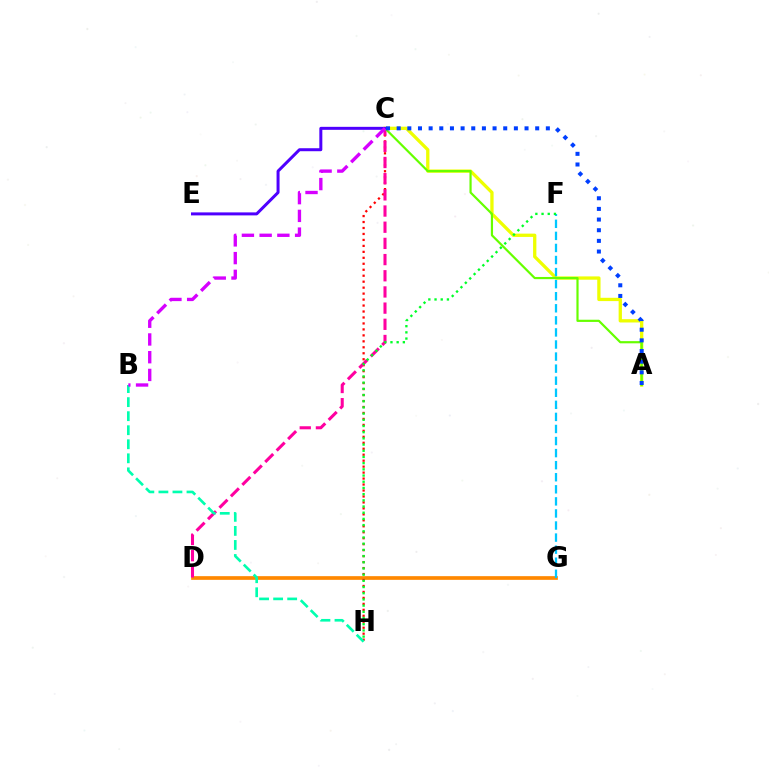{('D', 'G'): [{'color': '#ff8800', 'line_style': 'solid', 'thickness': 2.66}], ('A', 'C'): [{'color': '#eeff00', 'line_style': 'solid', 'thickness': 2.37}, {'color': '#66ff00', 'line_style': 'solid', 'thickness': 1.58}, {'color': '#003fff', 'line_style': 'dotted', 'thickness': 2.9}], ('C', 'H'): [{'color': '#ff0000', 'line_style': 'dotted', 'thickness': 1.62}], ('C', 'D'): [{'color': '#ff00a0', 'line_style': 'dashed', 'thickness': 2.2}], ('B', 'H'): [{'color': '#00ffaf', 'line_style': 'dashed', 'thickness': 1.91}], ('F', 'G'): [{'color': '#00c7ff', 'line_style': 'dashed', 'thickness': 1.64}], ('C', 'E'): [{'color': '#4f00ff', 'line_style': 'solid', 'thickness': 2.16}], ('F', 'H'): [{'color': '#00ff27', 'line_style': 'dotted', 'thickness': 1.68}], ('B', 'C'): [{'color': '#d600ff', 'line_style': 'dashed', 'thickness': 2.41}]}